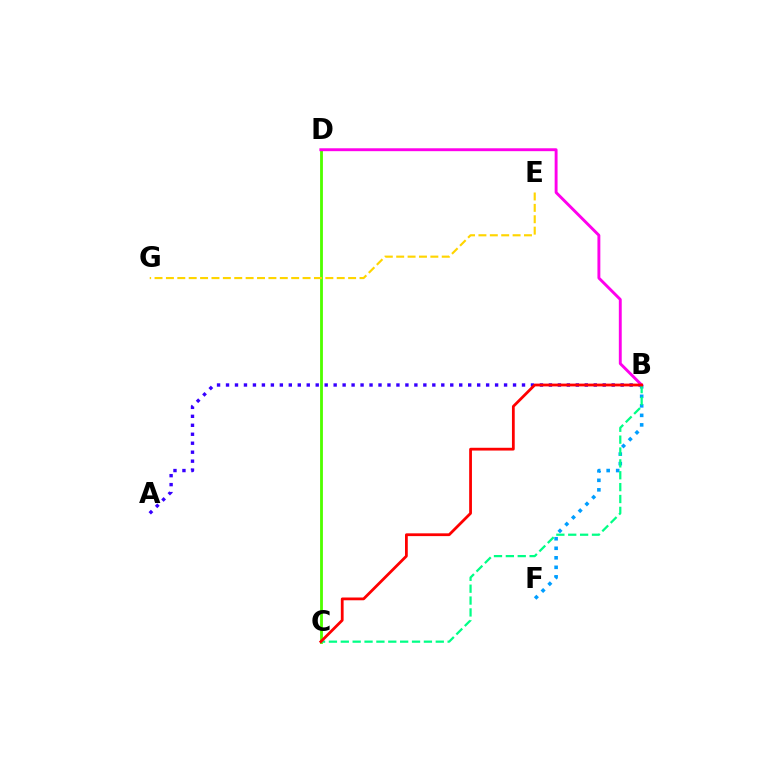{('A', 'B'): [{'color': '#3700ff', 'line_style': 'dotted', 'thickness': 2.44}], ('B', 'F'): [{'color': '#009eff', 'line_style': 'dotted', 'thickness': 2.59}], ('C', 'D'): [{'color': '#4fff00', 'line_style': 'solid', 'thickness': 2.03}], ('E', 'G'): [{'color': '#ffd500', 'line_style': 'dashed', 'thickness': 1.55}], ('B', 'D'): [{'color': '#ff00ed', 'line_style': 'solid', 'thickness': 2.09}], ('B', 'C'): [{'color': '#00ff86', 'line_style': 'dashed', 'thickness': 1.61}, {'color': '#ff0000', 'line_style': 'solid', 'thickness': 2.0}]}